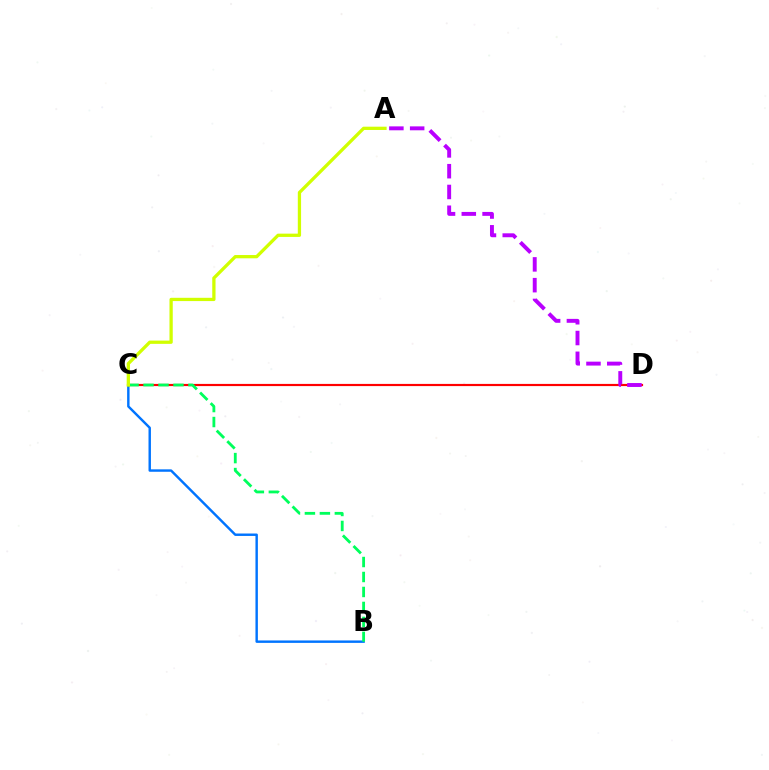{('B', 'C'): [{'color': '#0074ff', 'line_style': 'solid', 'thickness': 1.75}, {'color': '#00ff5c', 'line_style': 'dashed', 'thickness': 2.03}], ('C', 'D'): [{'color': '#ff0000', 'line_style': 'solid', 'thickness': 1.57}], ('A', 'D'): [{'color': '#b900ff', 'line_style': 'dashed', 'thickness': 2.82}], ('A', 'C'): [{'color': '#d1ff00', 'line_style': 'solid', 'thickness': 2.36}]}